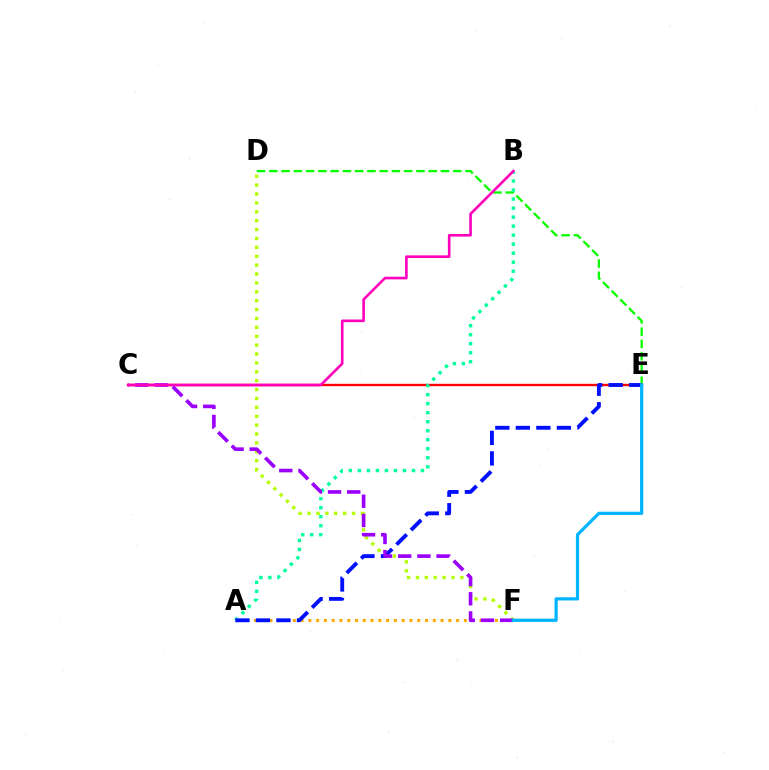{('D', 'F'): [{'color': '#b3ff00', 'line_style': 'dotted', 'thickness': 2.42}], ('A', 'F'): [{'color': '#ffa500', 'line_style': 'dotted', 'thickness': 2.11}], ('D', 'E'): [{'color': '#08ff00', 'line_style': 'dashed', 'thickness': 1.67}], ('C', 'E'): [{'color': '#ff0000', 'line_style': 'solid', 'thickness': 1.71}], ('A', 'B'): [{'color': '#00ff9d', 'line_style': 'dotted', 'thickness': 2.45}], ('A', 'E'): [{'color': '#0010ff', 'line_style': 'dashed', 'thickness': 2.79}], ('C', 'F'): [{'color': '#9b00ff', 'line_style': 'dashed', 'thickness': 2.61}], ('B', 'C'): [{'color': '#ff00bd', 'line_style': 'solid', 'thickness': 1.89}], ('E', 'F'): [{'color': '#00b5ff', 'line_style': 'solid', 'thickness': 2.31}]}